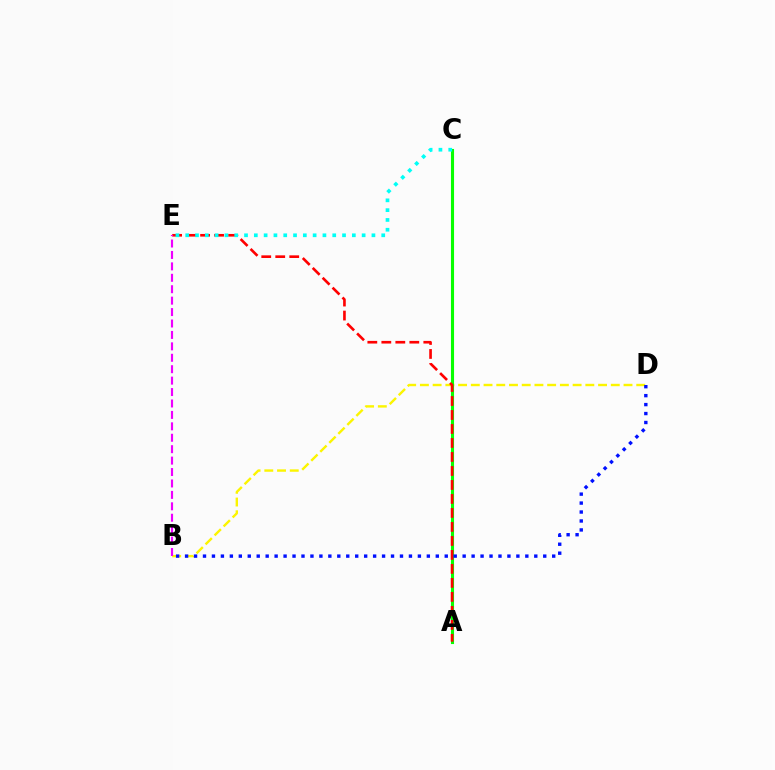{('B', 'D'): [{'color': '#fcf500', 'line_style': 'dashed', 'thickness': 1.73}, {'color': '#0010ff', 'line_style': 'dotted', 'thickness': 2.43}], ('A', 'C'): [{'color': '#08ff00', 'line_style': 'solid', 'thickness': 2.23}], ('A', 'E'): [{'color': '#ff0000', 'line_style': 'dashed', 'thickness': 1.9}], ('C', 'E'): [{'color': '#00fff6', 'line_style': 'dotted', 'thickness': 2.66}], ('B', 'E'): [{'color': '#ee00ff', 'line_style': 'dashed', 'thickness': 1.55}]}